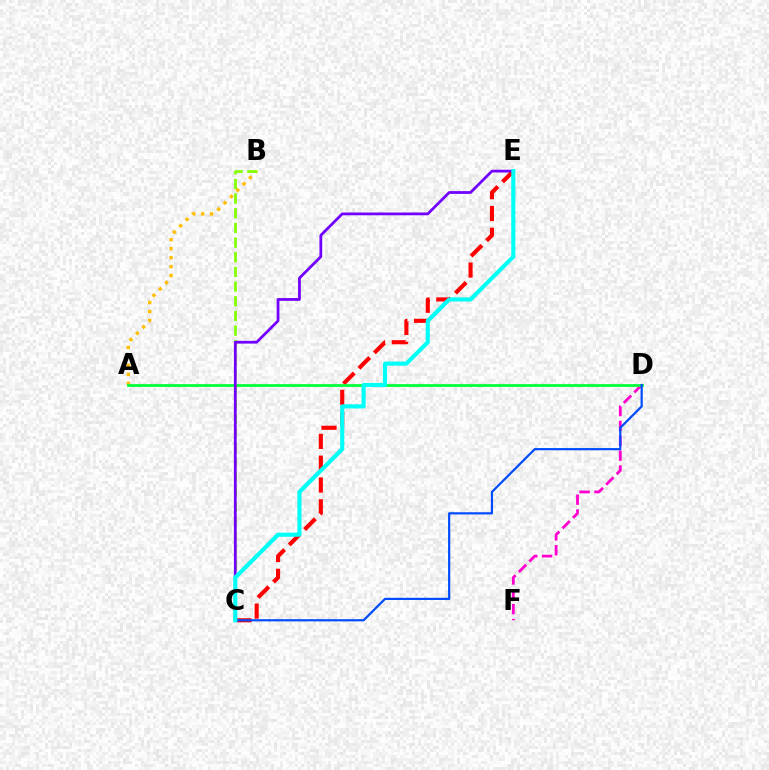{('D', 'F'): [{'color': '#ff00cf', 'line_style': 'dashed', 'thickness': 2.02}], ('C', 'E'): [{'color': '#ff0000', 'line_style': 'dashed', 'thickness': 2.96}, {'color': '#7200ff', 'line_style': 'solid', 'thickness': 1.99}, {'color': '#00fff6', 'line_style': 'solid', 'thickness': 2.96}], ('A', 'B'): [{'color': '#ffbd00', 'line_style': 'dotted', 'thickness': 2.44}], ('A', 'D'): [{'color': '#00ff39', 'line_style': 'solid', 'thickness': 1.97}], ('B', 'C'): [{'color': '#84ff00', 'line_style': 'dashed', 'thickness': 1.99}], ('C', 'D'): [{'color': '#004bff', 'line_style': 'solid', 'thickness': 1.58}]}